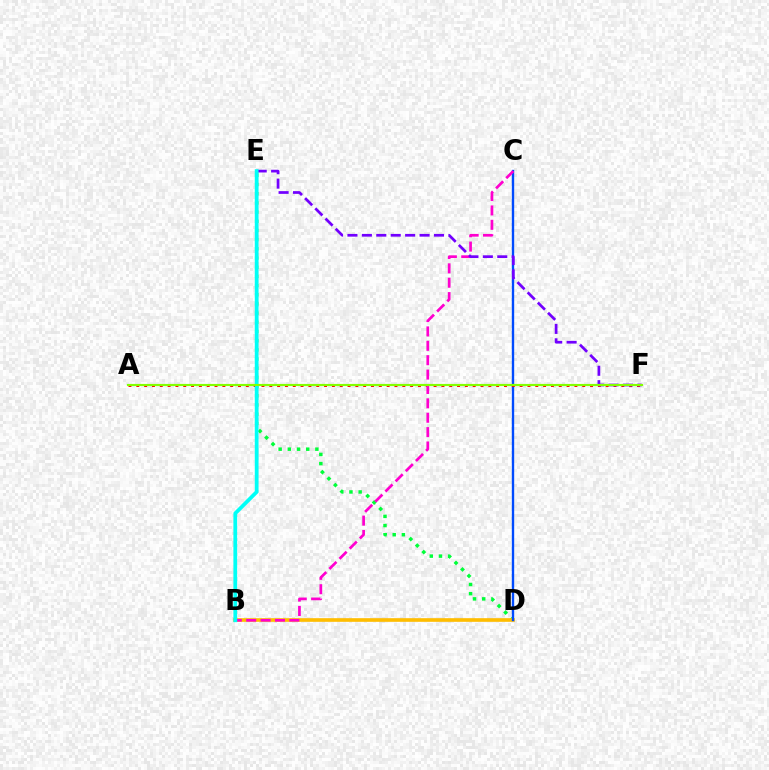{('D', 'E'): [{'color': '#00ff39', 'line_style': 'dotted', 'thickness': 2.5}], ('B', 'D'): [{'color': '#ffbd00', 'line_style': 'solid', 'thickness': 2.63}], ('C', 'D'): [{'color': '#004bff', 'line_style': 'solid', 'thickness': 1.7}], ('A', 'F'): [{'color': '#ff0000', 'line_style': 'dotted', 'thickness': 2.13}, {'color': '#84ff00', 'line_style': 'solid', 'thickness': 1.56}], ('B', 'C'): [{'color': '#ff00cf', 'line_style': 'dashed', 'thickness': 1.95}], ('E', 'F'): [{'color': '#7200ff', 'line_style': 'dashed', 'thickness': 1.96}], ('B', 'E'): [{'color': '#00fff6', 'line_style': 'solid', 'thickness': 2.71}]}